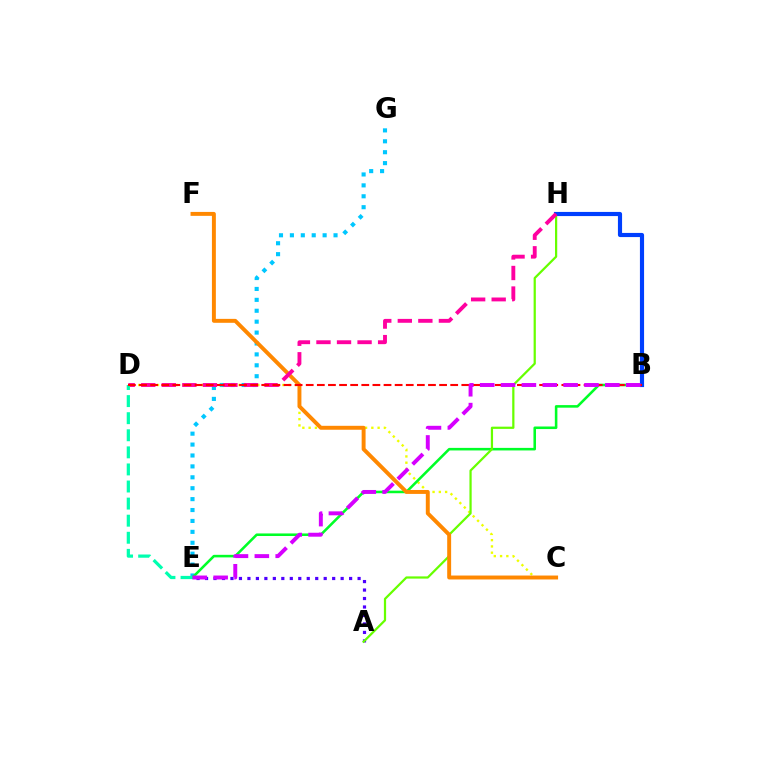{('E', 'G'): [{'color': '#00c7ff', 'line_style': 'dotted', 'thickness': 2.96}], ('C', 'D'): [{'color': '#eeff00', 'line_style': 'dotted', 'thickness': 1.7}], ('B', 'E'): [{'color': '#00ff27', 'line_style': 'solid', 'thickness': 1.85}, {'color': '#d600ff', 'line_style': 'dashed', 'thickness': 2.83}], ('A', 'E'): [{'color': '#4f00ff', 'line_style': 'dotted', 'thickness': 2.3}], ('A', 'H'): [{'color': '#66ff00', 'line_style': 'solid', 'thickness': 1.6}], ('B', 'H'): [{'color': '#003fff', 'line_style': 'solid', 'thickness': 2.98}], ('C', 'F'): [{'color': '#ff8800', 'line_style': 'solid', 'thickness': 2.83}], ('D', 'H'): [{'color': '#ff00a0', 'line_style': 'dashed', 'thickness': 2.79}], ('D', 'E'): [{'color': '#00ffaf', 'line_style': 'dashed', 'thickness': 2.32}], ('B', 'D'): [{'color': '#ff0000', 'line_style': 'dashed', 'thickness': 1.51}]}